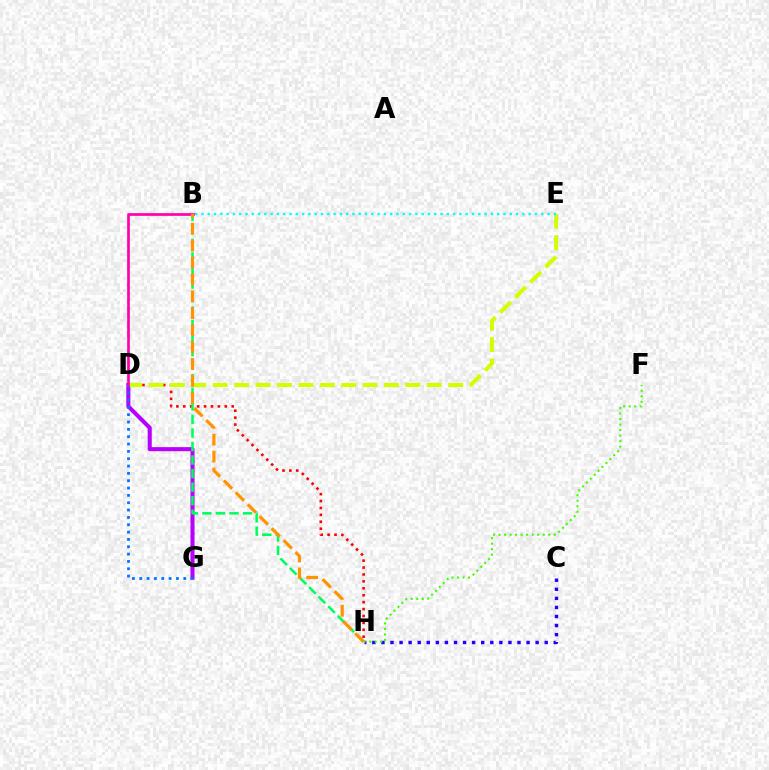{('D', 'H'): [{'color': '#ff0000', 'line_style': 'dotted', 'thickness': 1.88}], ('D', 'G'): [{'color': '#b900ff', 'line_style': 'solid', 'thickness': 2.93}, {'color': '#0074ff', 'line_style': 'dotted', 'thickness': 1.99}], ('D', 'E'): [{'color': '#d1ff00', 'line_style': 'dashed', 'thickness': 2.91}], ('C', 'H'): [{'color': '#2500ff', 'line_style': 'dotted', 'thickness': 2.46}], ('B', 'E'): [{'color': '#00fff6', 'line_style': 'dotted', 'thickness': 1.71}], ('B', 'H'): [{'color': '#00ff5c', 'line_style': 'dashed', 'thickness': 1.84}, {'color': '#ff9400', 'line_style': 'dashed', 'thickness': 2.3}], ('F', 'H'): [{'color': '#3dff00', 'line_style': 'dotted', 'thickness': 1.5}], ('B', 'D'): [{'color': '#ff00ac', 'line_style': 'solid', 'thickness': 1.95}]}